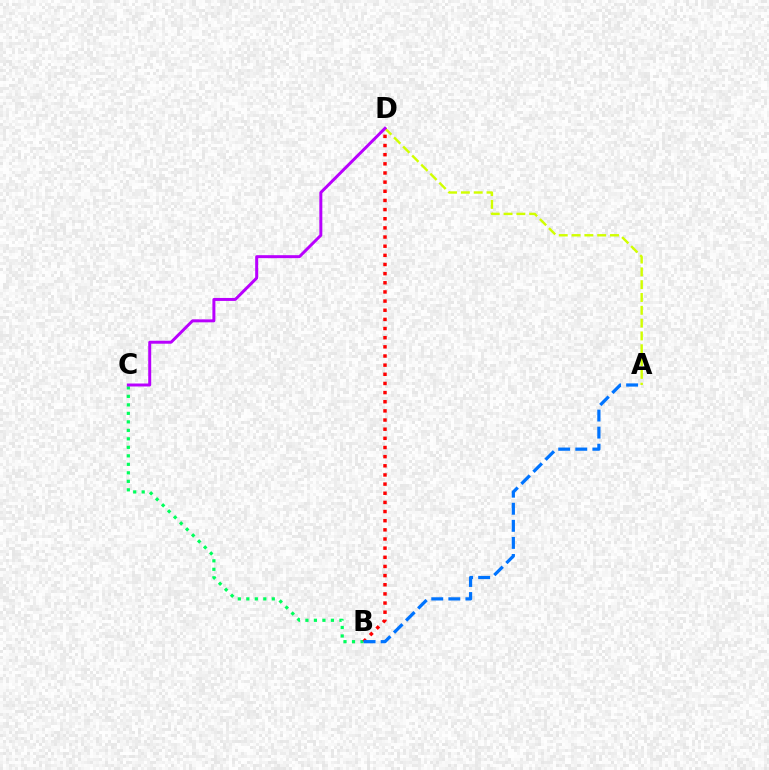{('B', 'C'): [{'color': '#00ff5c', 'line_style': 'dotted', 'thickness': 2.31}], ('A', 'D'): [{'color': '#d1ff00', 'line_style': 'dashed', 'thickness': 1.74}], ('B', 'D'): [{'color': '#ff0000', 'line_style': 'dotted', 'thickness': 2.49}], ('A', 'B'): [{'color': '#0074ff', 'line_style': 'dashed', 'thickness': 2.32}], ('C', 'D'): [{'color': '#b900ff', 'line_style': 'solid', 'thickness': 2.14}]}